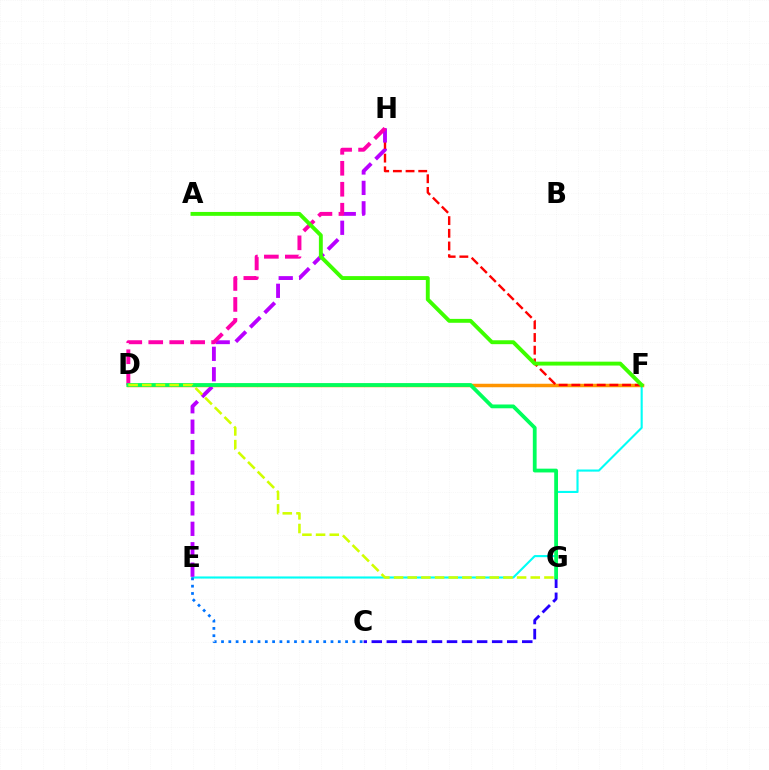{('D', 'F'): [{'color': '#ff9400', 'line_style': 'solid', 'thickness': 2.51}], ('F', 'H'): [{'color': '#ff0000', 'line_style': 'dashed', 'thickness': 1.72}], ('E', 'F'): [{'color': '#00fff6', 'line_style': 'solid', 'thickness': 1.52}], ('E', 'H'): [{'color': '#b900ff', 'line_style': 'dashed', 'thickness': 2.78}], ('C', 'G'): [{'color': '#2500ff', 'line_style': 'dashed', 'thickness': 2.04}], ('C', 'E'): [{'color': '#0074ff', 'line_style': 'dotted', 'thickness': 1.98}], ('D', 'H'): [{'color': '#ff00ac', 'line_style': 'dashed', 'thickness': 2.85}], ('D', 'G'): [{'color': '#00ff5c', 'line_style': 'solid', 'thickness': 2.73}, {'color': '#d1ff00', 'line_style': 'dashed', 'thickness': 1.86}], ('A', 'F'): [{'color': '#3dff00', 'line_style': 'solid', 'thickness': 2.81}]}